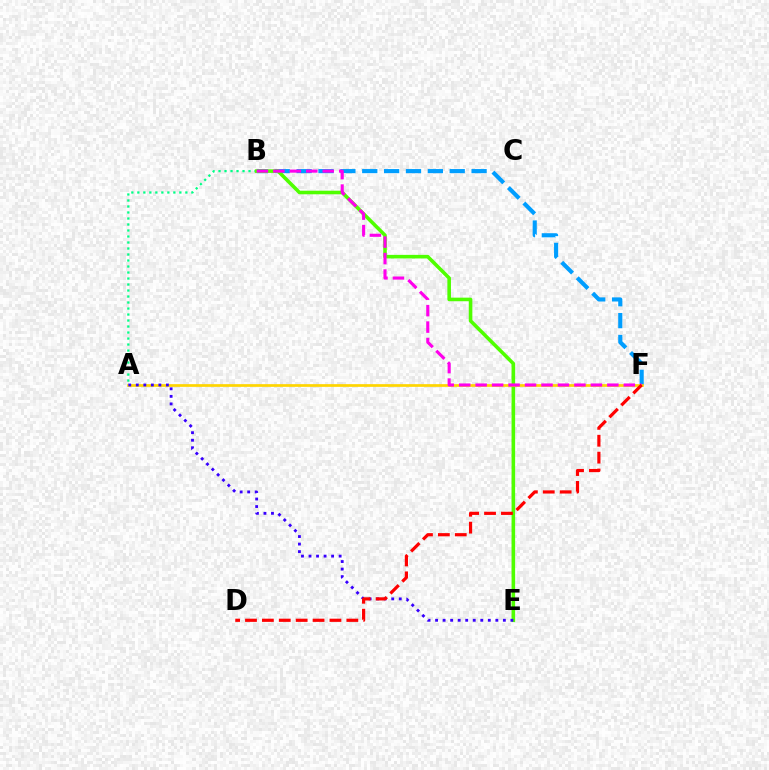{('B', 'F'): [{'color': '#009eff', 'line_style': 'dashed', 'thickness': 2.97}, {'color': '#ff00ed', 'line_style': 'dashed', 'thickness': 2.24}], ('A', 'B'): [{'color': '#00ff86', 'line_style': 'dotted', 'thickness': 1.63}], ('B', 'E'): [{'color': '#4fff00', 'line_style': 'solid', 'thickness': 2.58}], ('A', 'F'): [{'color': '#ffd500', 'line_style': 'solid', 'thickness': 1.95}], ('A', 'E'): [{'color': '#3700ff', 'line_style': 'dotted', 'thickness': 2.05}], ('D', 'F'): [{'color': '#ff0000', 'line_style': 'dashed', 'thickness': 2.29}]}